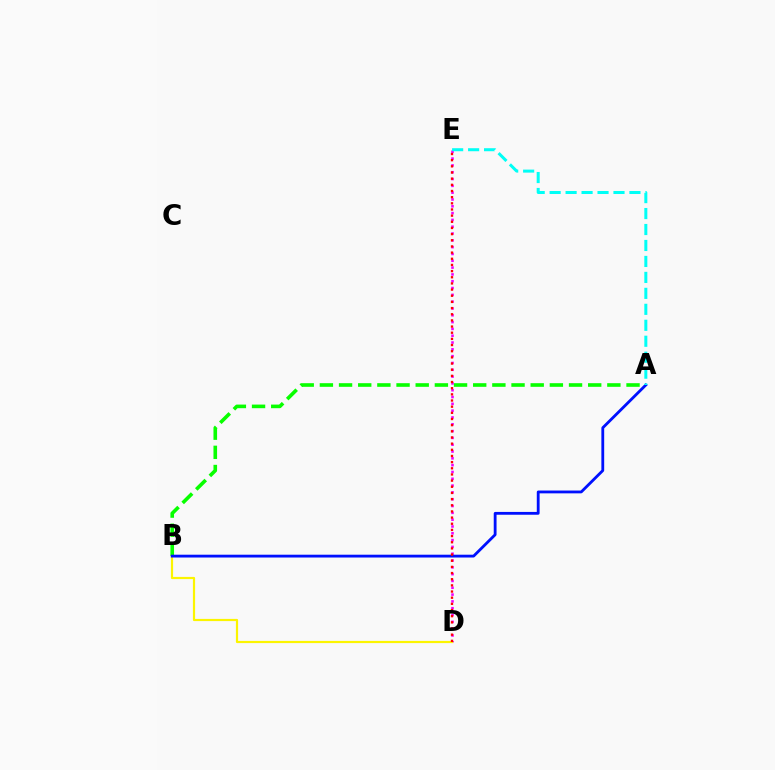{('D', 'E'): [{'color': '#ee00ff', 'line_style': 'dotted', 'thickness': 1.85}, {'color': '#ff0000', 'line_style': 'dotted', 'thickness': 1.67}], ('A', 'B'): [{'color': '#08ff00', 'line_style': 'dashed', 'thickness': 2.6}, {'color': '#0010ff', 'line_style': 'solid', 'thickness': 2.03}], ('B', 'D'): [{'color': '#fcf500', 'line_style': 'solid', 'thickness': 1.58}], ('A', 'E'): [{'color': '#00fff6', 'line_style': 'dashed', 'thickness': 2.17}]}